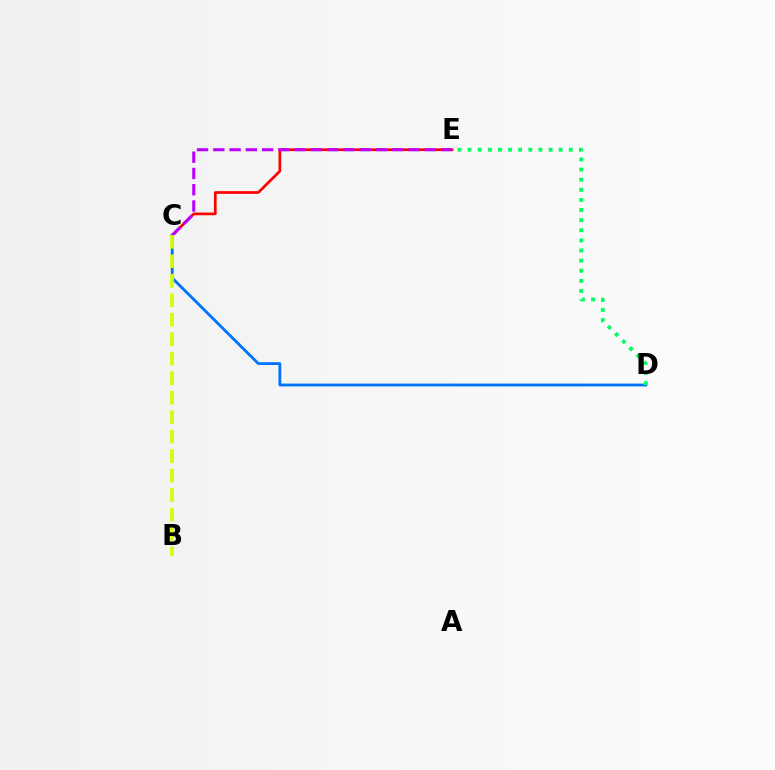{('C', 'D'): [{'color': '#0074ff', 'line_style': 'solid', 'thickness': 2.04}], ('C', 'E'): [{'color': '#ff0000', 'line_style': 'solid', 'thickness': 1.95}, {'color': '#b900ff', 'line_style': 'dashed', 'thickness': 2.21}], ('D', 'E'): [{'color': '#00ff5c', 'line_style': 'dotted', 'thickness': 2.75}], ('B', 'C'): [{'color': '#d1ff00', 'line_style': 'dashed', 'thickness': 2.65}]}